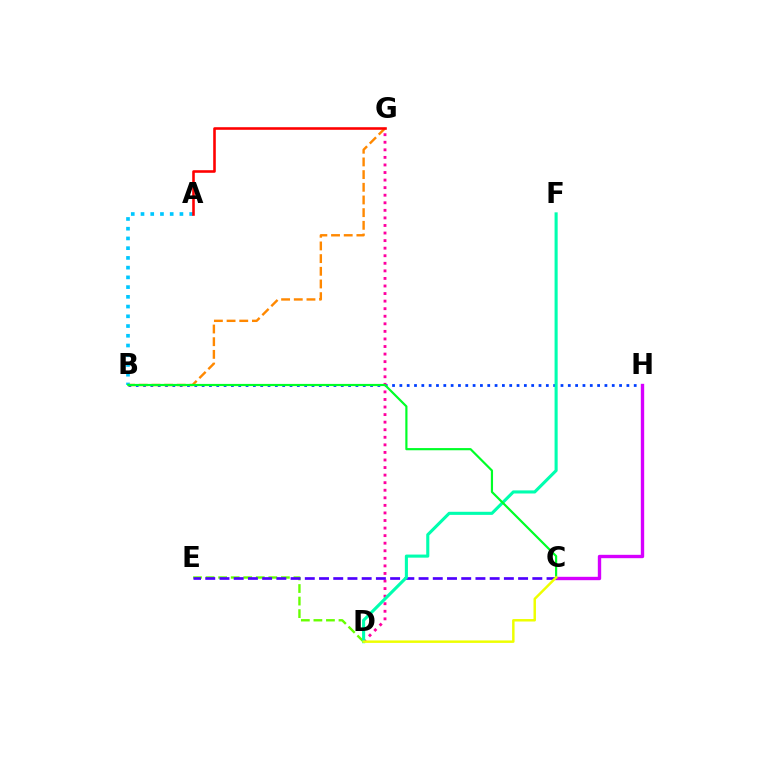{('B', 'H'): [{'color': '#003fff', 'line_style': 'dotted', 'thickness': 1.99}], ('A', 'B'): [{'color': '#00c7ff', 'line_style': 'dotted', 'thickness': 2.64}], ('D', 'G'): [{'color': '#ff00a0', 'line_style': 'dotted', 'thickness': 2.06}], ('C', 'H'): [{'color': '#d600ff', 'line_style': 'solid', 'thickness': 2.43}], ('B', 'G'): [{'color': '#ff8800', 'line_style': 'dashed', 'thickness': 1.72}], ('A', 'G'): [{'color': '#ff0000', 'line_style': 'solid', 'thickness': 1.86}], ('D', 'E'): [{'color': '#66ff00', 'line_style': 'dashed', 'thickness': 1.7}], ('C', 'E'): [{'color': '#4f00ff', 'line_style': 'dashed', 'thickness': 1.93}], ('D', 'F'): [{'color': '#00ffaf', 'line_style': 'solid', 'thickness': 2.23}], ('B', 'C'): [{'color': '#00ff27', 'line_style': 'solid', 'thickness': 1.57}], ('C', 'D'): [{'color': '#eeff00', 'line_style': 'solid', 'thickness': 1.78}]}